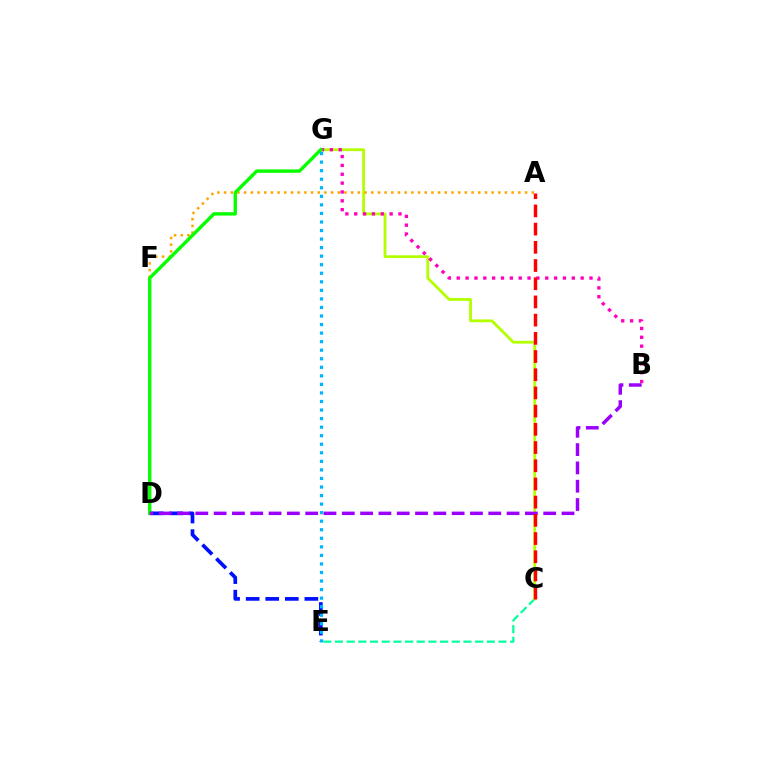{('D', 'E'): [{'color': '#0010ff', 'line_style': 'dashed', 'thickness': 2.66}], ('C', 'E'): [{'color': '#00ff9d', 'line_style': 'dashed', 'thickness': 1.59}], ('C', 'G'): [{'color': '#b3ff00', 'line_style': 'solid', 'thickness': 2.01}], ('A', 'F'): [{'color': '#ffa500', 'line_style': 'dotted', 'thickness': 1.82}], ('B', 'G'): [{'color': '#ff00bd', 'line_style': 'dotted', 'thickness': 2.41}], ('D', 'G'): [{'color': '#08ff00', 'line_style': 'solid', 'thickness': 2.44}], ('B', 'D'): [{'color': '#9b00ff', 'line_style': 'dashed', 'thickness': 2.49}], ('E', 'G'): [{'color': '#00b5ff', 'line_style': 'dotted', 'thickness': 2.32}], ('A', 'C'): [{'color': '#ff0000', 'line_style': 'dashed', 'thickness': 2.47}]}